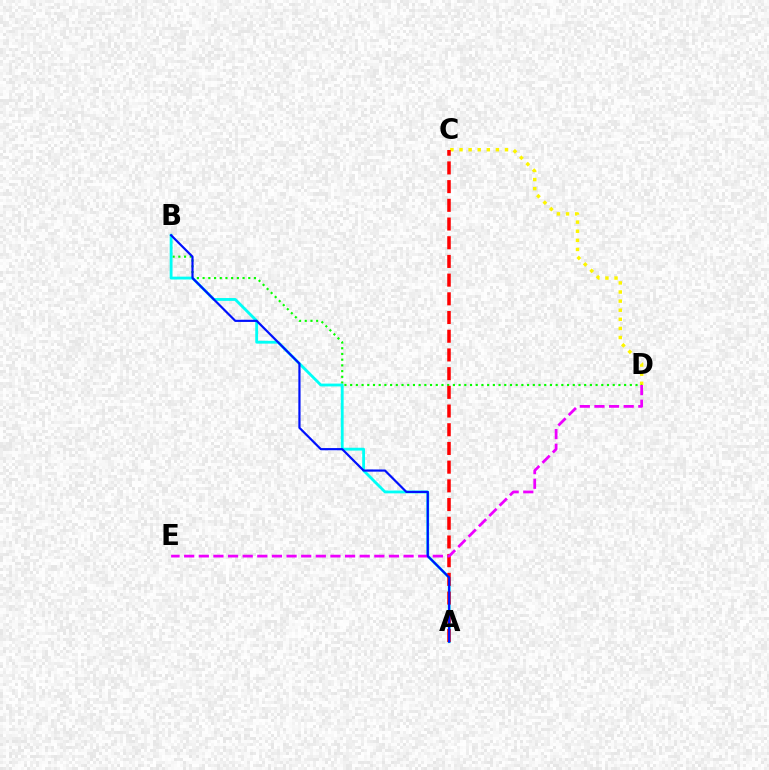{('C', 'D'): [{'color': '#fcf500', 'line_style': 'dotted', 'thickness': 2.47}], ('B', 'D'): [{'color': '#08ff00', 'line_style': 'dotted', 'thickness': 1.55}], ('A', 'B'): [{'color': '#00fff6', 'line_style': 'solid', 'thickness': 2.04}, {'color': '#0010ff', 'line_style': 'solid', 'thickness': 1.58}], ('A', 'C'): [{'color': '#ff0000', 'line_style': 'dashed', 'thickness': 2.54}], ('D', 'E'): [{'color': '#ee00ff', 'line_style': 'dashed', 'thickness': 1.99}]}